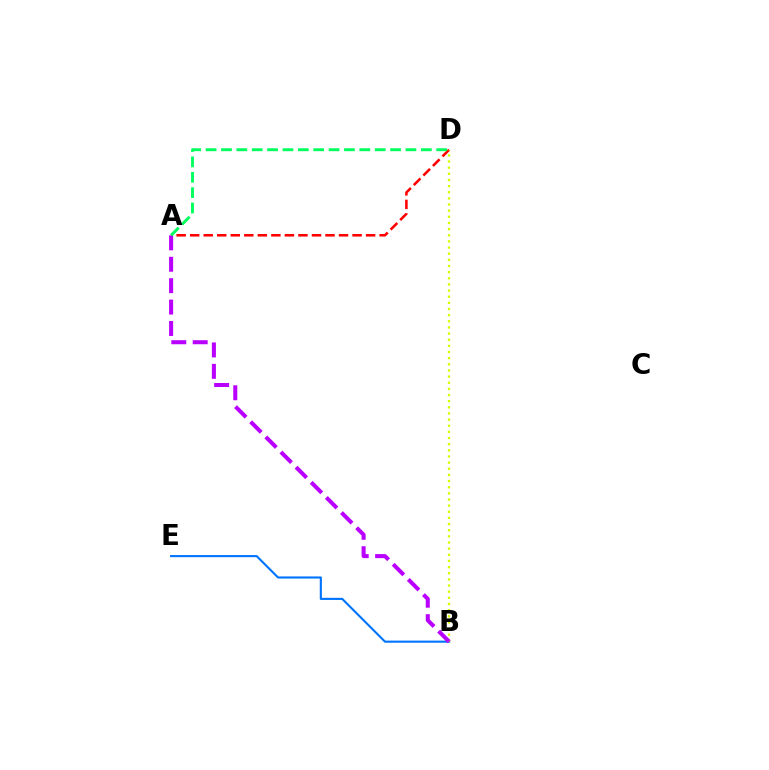{('A', 'D'): [{'color': '#ff0000', 'line_style': 'dashed', 'thickness': 1.84}, {'color': '#00ff5c', 'line_style': 'dashed', 'thickness': 2.09}], ('B', 'E'): [{'color': '#0074ff', 'line_style': 'solid', 'thickness': 1.52}], ('B', 'D'): [{'color': '#d1ff00', 'line_style': 'dotted', 'thickness': 1.67}], ('A', 'B'): [{'color': '#b900ff', 'line_style': 'dashed', 'thickness': 2.91}]}